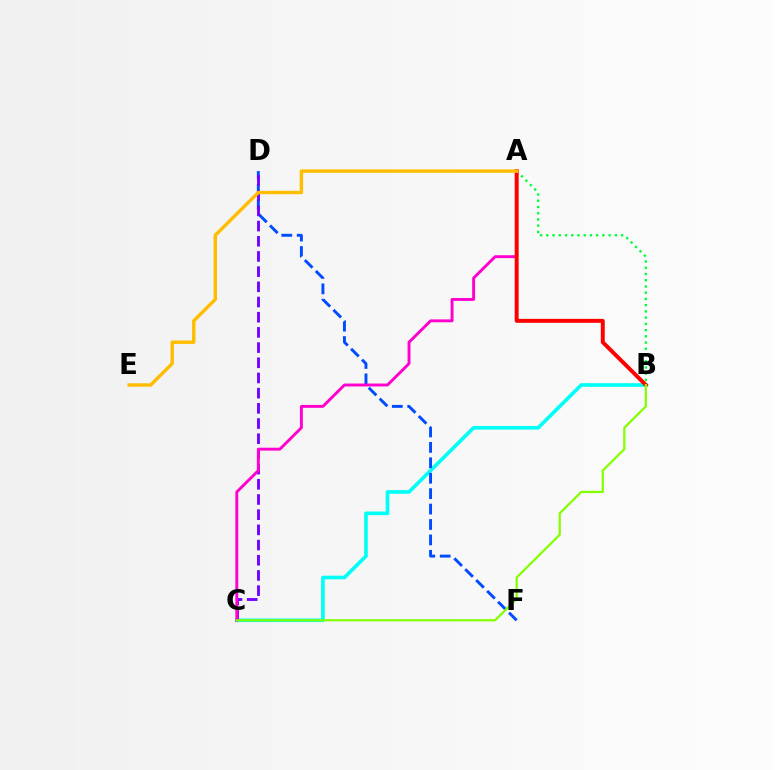{('B', 'C'): [{'color': '#00fff6', 'line_style': 'solid', 'thickness': 2.62}, {'color': '#84ff00', 'line_style': 'solid', 'thickness': 1.61}], ('D', 'F'): [{'color': '#004bff', 'line_style': 'dashed', 'thickness': 2.1}], ('A', 'B'): [{'color': '#00ff39', 'line_style': 'dotted', 'thickness': 1.69}, {'color': '#ff0000', 'line_style': 'solid', 'thickness': 2.84}], ('C', 'D'): [{'color': '#7200ff', 'line_style': 'dashed', 'thickness': 2.06}], ('A', 'C'): [{'color': '#ff00cf', 'line_style': 'solid', 'thickness': 2.09}], ('A', 'E'): [{'color': '#ffbd00', 'line_style': 'solid', 'thickness': 2.46}]}